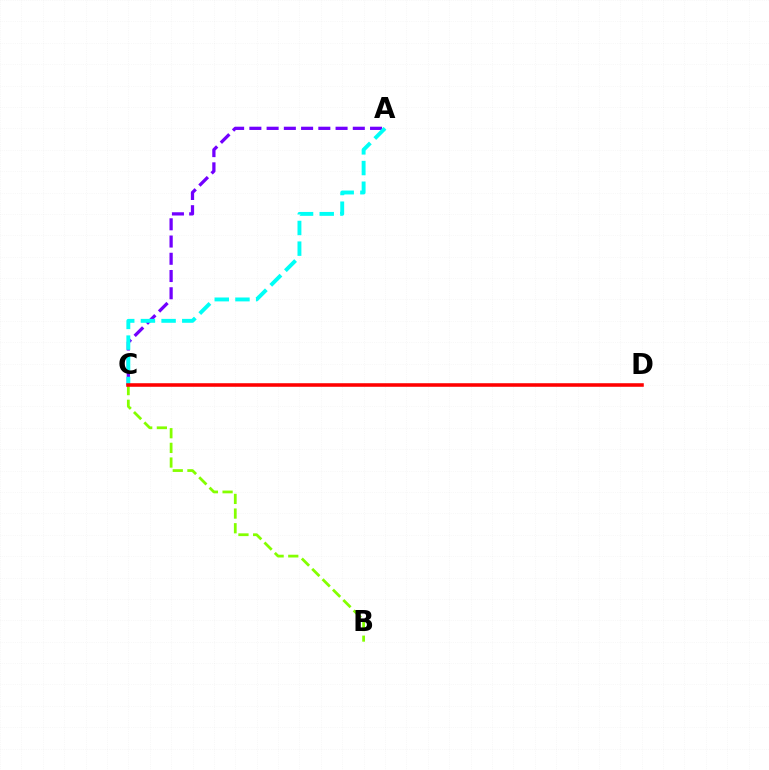{('A', 'C'): [{'color': '#7200ff', 'line_style': 'dashed', 'thickness': 2.34}, {'color': '#00fff6', 'line_style': 'dashed', 'thickness': 2.81}], ('B', 'C'): [{'color': '#84ff00', 'line_style': 'dashed', 'thickness': 1.99}], ('C', 'D'): [{'color': '#ff0000', 'line_style': 'solid', 'thickness': 2.56}]}